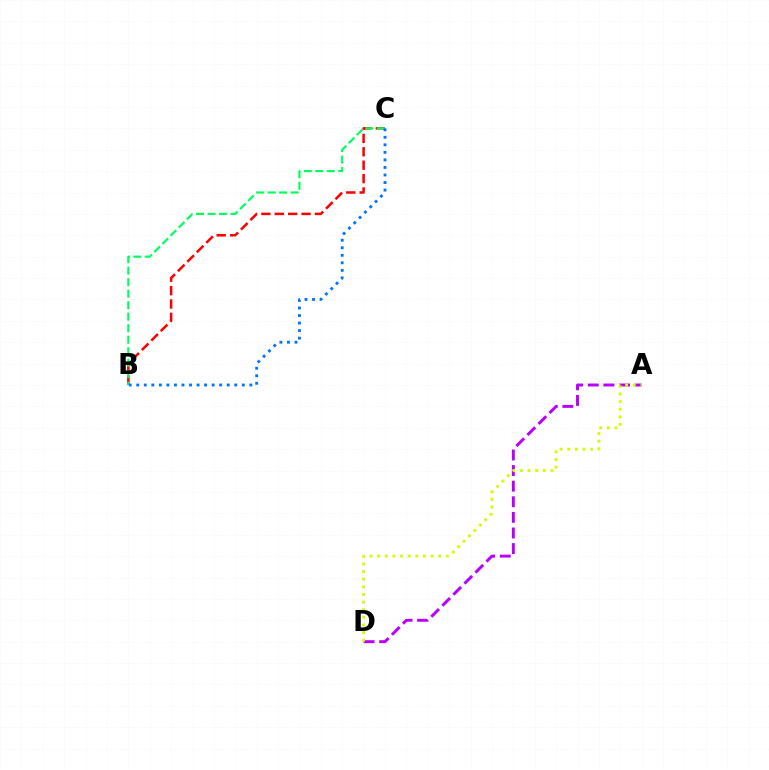{('B', 'C'): [{'color': '#ff0000', 'line_style': 'dashed', 'thickness': 1.82}, {'color': '#00ff5c', 'line_style': 'dashed', 'thickness': 1.56}, {'color': '#0074ff', 'line_style': 'dotted', 'thickness': 2.05}], ('A', 'D'): [{'color': '#b900ff', 'line_style': 'dashed', 'thickness': 2.12}, {'color': '#d1ff00', 'line_style': 'dotted', 'thickness': 2.07}]}